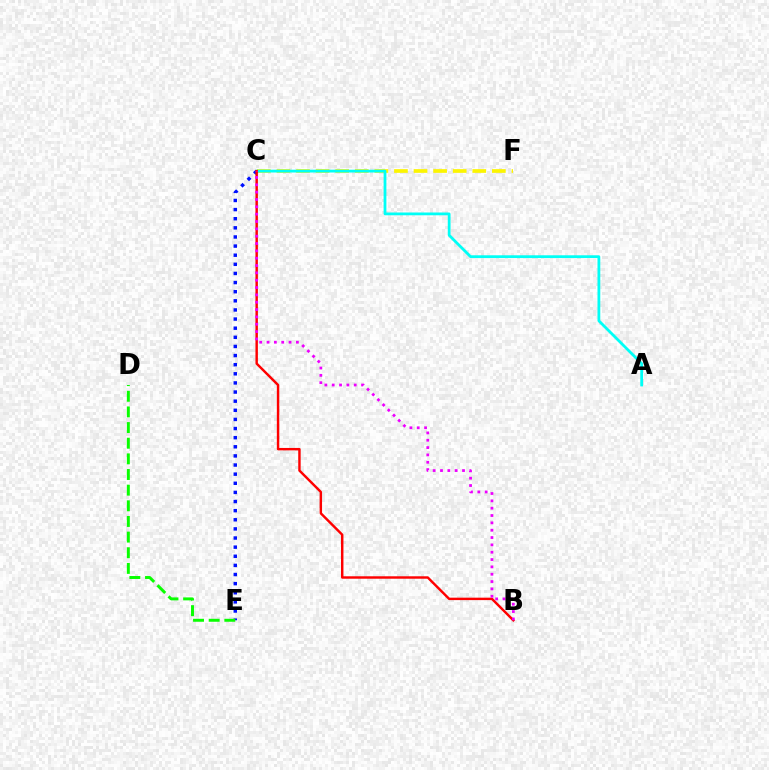{('C', 'F'): [{'color': '#fcf500', 'line_style': 'dashed', 'thickness': 2.66}], ('A', 'C'): [{'color': '#00fff6', 'line_style': 'solid', 'thickness': 2.0}], ('C', 'E'): [{'color': '#0010ff', 'line_style': 'dotted', 'thickness': 2.48}], ('B', 'C'): [{'color': '#ff0000', 'line_style': 'solid', 'thickness': 1.75}, {'color': '#ee00ff', 'line_style': 'dotted', 'thickness': 1.99}], ('D', 'E'): [{'color': '#08ff00', 'line_style': 'dashed', 'thickness': 2.13}]}